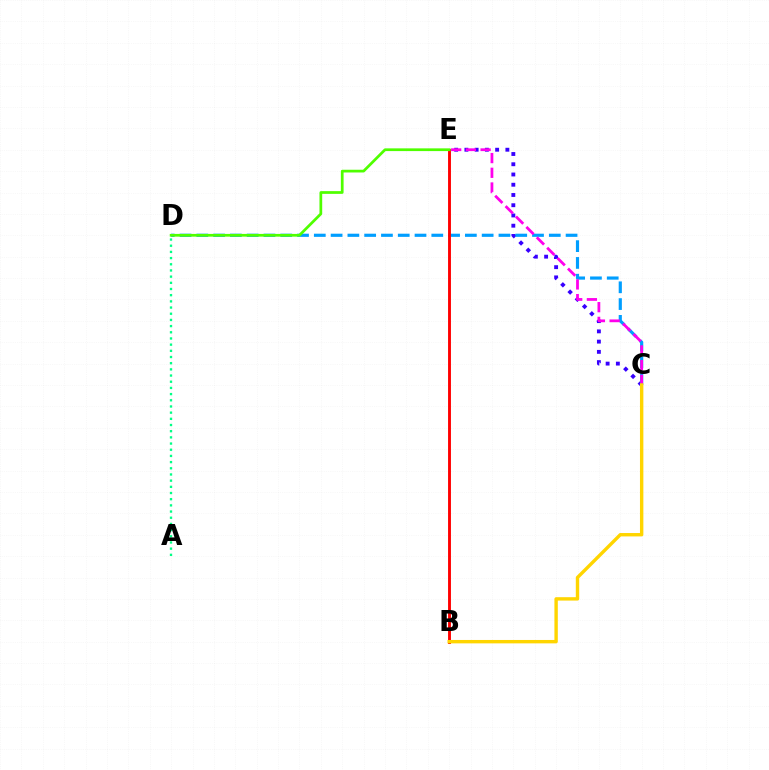{('C', 'E'): [{'color': '#3700ff', 'line_style': 'dotted', 'thickness': 2.78}, {'color': '#ff00ed', 'line_style': 'dashed', 'thickness': 2.0}], ('C', 'D'): [{'color': '#009eff', 'line_style': 'dashed', 'thickness': 2.28}], ('A', 'D'): [{'color': '#00ff86', 'line_style': 'dotted', 'thickness': 1.68}], ('B', 'E'): [{'color': '#ff0000', 'line_style': 'solid', 'thickness': 2.08}], ('D', 'E'): [{'color': '#4fff00', 'line_style': 'solid', 'thickness': 1.97}], ('B', 'C'): [{'color': '#ffd500', 'line_style': 'solid', 'thickness': 2.44}]}